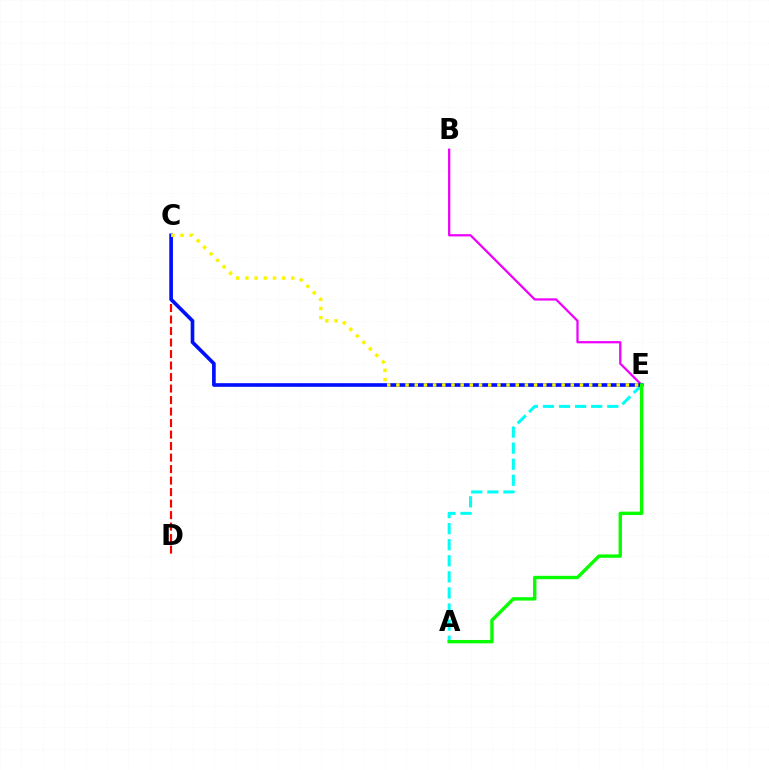{('B', 'E'): [{'color': '#ee00ff', 'line_style': 'solid', 'thickness': 1.62}], ('A', 'E'): [{'color': '#00fff6', 'line_style': 'dashed', 'thickness': 2.18}, {'color': '#08ff00', 'line_style': 'solid', 'thickness': 2.44}], ('C', 'D'): [{'color': '#ff0000', 'line_style': 'dashed', 'thickness': 1.56}], ('C', 'E'): [{'color': '#0010ff', 'line_style': 'solid', 'thickness': 2.63}, {'color': '#fcf500', 'line_style': 'dotted', 'thickness': 2.49}]}